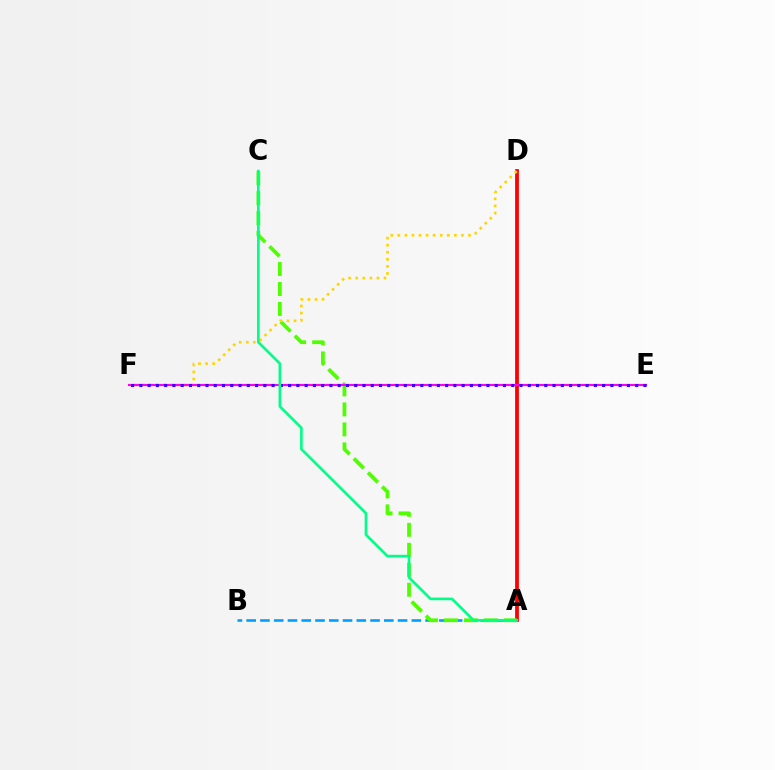{('A', 'D'): [{'color': '#ff0000', 'line_style': 'solid', 'thickness': 2.72}], ('A', 'B'): [{'color': '#009eff', 'line_style': 'dashed', 'thickness': 1.87}], ('A', 'C'): [{'color': '#4fff00', 'line_style': 'dashed', 'thickness': 2.71}, {'color': '#00ff86', 'line_style': 'solid', 'thickness': 1.91}], ('D', 'F'): [{'color': '#ffd500', 'line_style': 'dotted', 'thickness': 1.92}], ('E', 'F'): [{'color': '#ff00ed', 'line_style': 'solid', 'thickness': 1.53}, {'color': '#3700ff', 'line_style': 'dotted', 'thickness': 2.25}]}